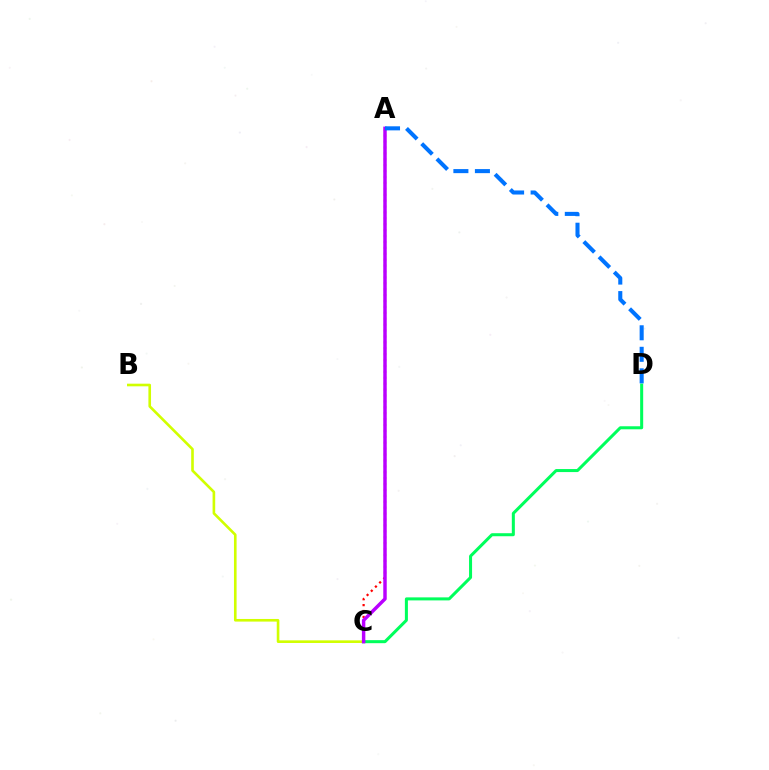{('B', 'C'): [{'color': '#d1ff00', 'line_style': 'solid', 'thickness': 1.89}], ('A', 'C'): [{'color': '#ff0000', 'line_style': 'dotted', 'thickness': 1.6}, {'color': '#b900ff', 'line_style': 'solid', 'thickness': 2.49}], ('C', 'D'): [{'color': '#00ff5c', 'line_style': 'solid', 'thickness': 2.18}], ('A', 'D'): [{'color': '#0074ff', 'line_style': 'dashed', 'thickness': 2.92}]}